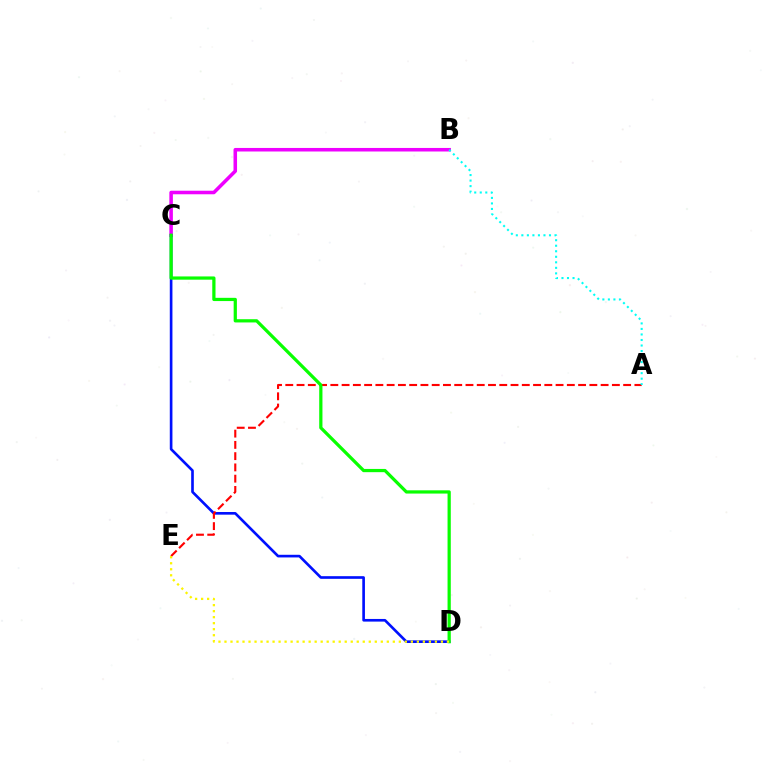{('B', 'C'): [{'color': '#ee00ff', 'line_style': 'solid', 'thickness': 2.55}], ('C', 'D'): [{'color': '#0010ff', 'line_style': 'solid', 'thickness': 1.91}, {'color': '#08ff00', 'line_style': 'solid', 'thickness': 2.33}], ('A', 'E'): [{'color': '#ff0000', 'line_style': 'dashed', 'thickness': 1.53}], ('D', 'E'): [{'color': '#fcf500', 'line_style': 'dotted', 'thickness': 1.63}], ('A', 'B'): [{'color': '#00fff6', 'line_style': 'dotted', 'thickness': 1.5}]}